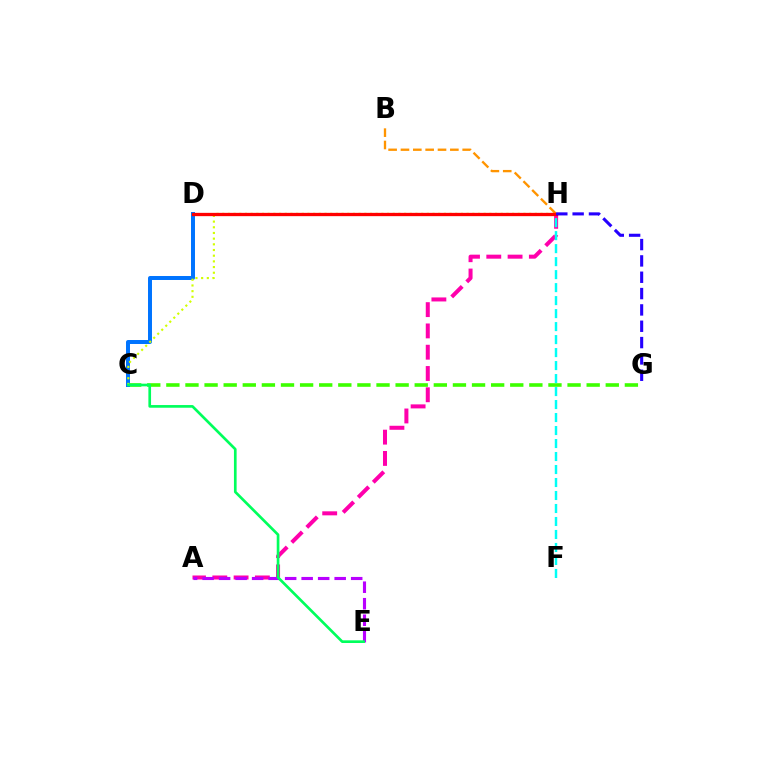{('A', 'H'): [{'color': '#ff00ac', 'line_style': 'dashed', 'thickness': 2.89}], ('C', 'G'): [{'color': '#3dff00', 'line_style': 'dashed', 'thickness': 2.6}], ('C', 'D'): [{'color': '#0074ff', 'line_style': 'solid', 'thickness': 2.86}], ('A', 'E'): [{'color': '#b900ff', 'line_style': 'dashed', 'thickness': 2.24}], ('C', 'H'): [{'color': '#d1ff00', 'line_style': 'dotted', 'thickness': 1.54}], ('B', 'H'): [{'color': '#ff9400', 'line_style': 'dashed', 'thickness': 1.68}], ('F', 'H'): [{'color': '#00fff6', 'line_style': 'dashed', 'thickness': 1.77}], ('C', 'E'): [{'color': '#00ff5c', 'line_style': 'solid', 'thickness': 1.93}], ('D', 'H'): [{'color': '#ff0000', 'line_style': 'solid', 'thickness': 2.37}], ('G', 'H'): [{'color': '#2500ff', 'line_style': 'dashed', 'thickness': 2.22}]}